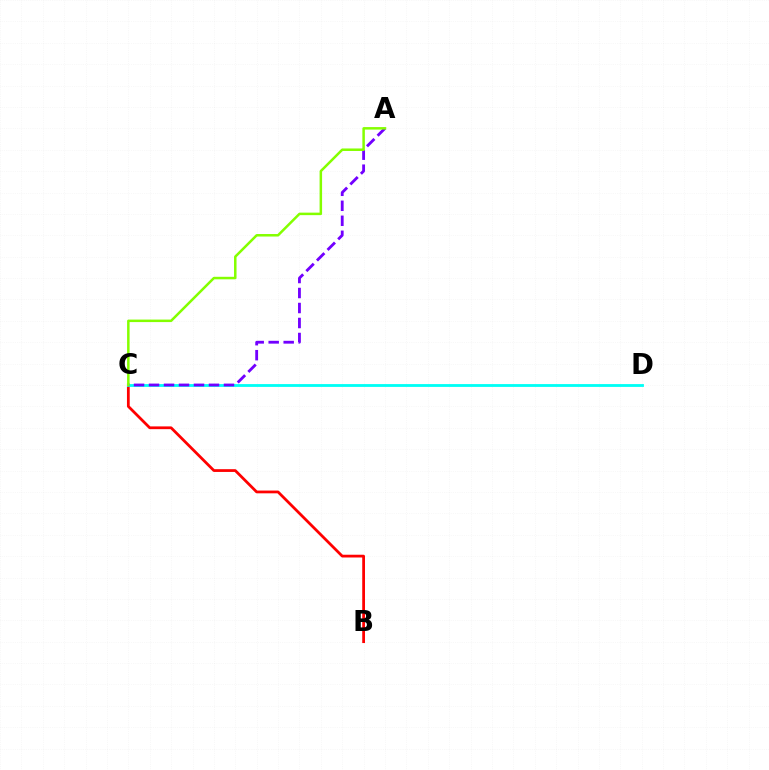{('B', 'C'): [{'color': '#ff0000', 'line_style': 'solid', 'thickness': 1.99}], ('C', 'D'): [{'color': '#00fff6', 'line_style': 'solid', 'thickness': 2.03}], ('A', 'C'): [{'color': '#7200ff', 'line_style': 'dashed', 'thickness': 2.04}, {'color': '#84ff00', 'line_style': 'solid', 'thickness': 1.8}]}